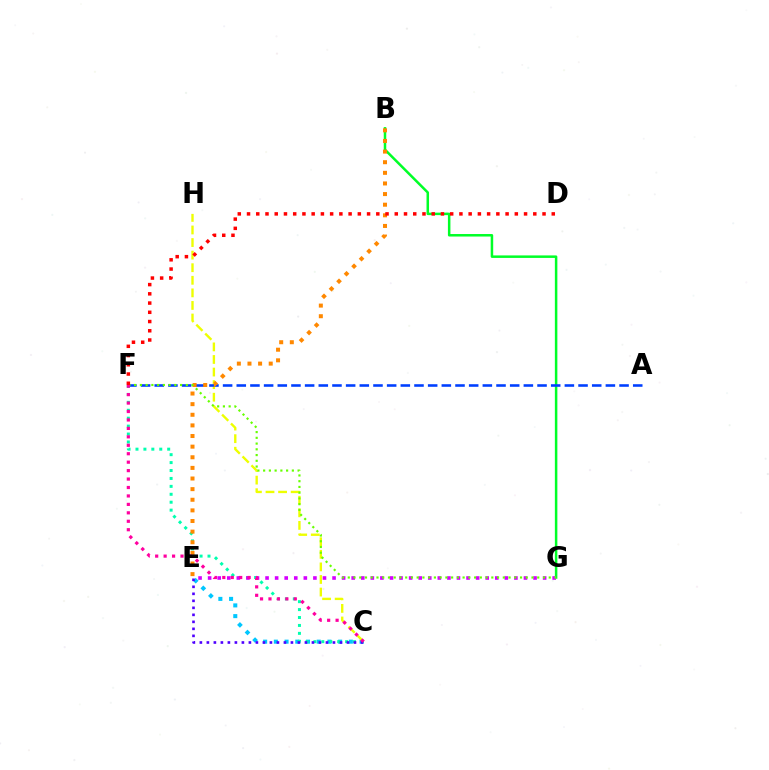{('C', 'E'): [{'color': '#00c7ff', 'line_style': 'dotted', 'thickness': 2.91}, {'color': '#4f00ff', 'line_style': 'dotted', 'thickness': 1.9}], ('C', 'H'): [{'color': '#eeff00', 'line_style': 'dashed', 'thickness': 1.71}], ('C', 'F'): [{'color': '#00ffaf', 'line_style': 'dotted', 'thickness': 2.15}, {'color': '#ff00a0', 'line_style': 'dotted', 'thickness': 2.29}], ('B', 'G'): [{'color': '#00ff27', 'line_style': 'solid', 'thickness': 1.8}], ('E', 'G'): [{'color': '#d600ff', 'line_style': 'dotted', 'thickness': 2.6}], ('A', 'F'): [{'color': '#003fff', 'line_style': 'dashed', 'thickness': 1.86}], ('B', 'E'): [{'color': '#ff8800', 'line_style': 'dotted', 'thickness': 2.89}], ('F', 'G'): [{'color': '#66ff00', 'line_style': 'dotted', 'thickness': 1.56}], ('D', 'F'): [{'color': '#ff0000', 'line_style': 'dotted', 'thickness': 2.51}]}